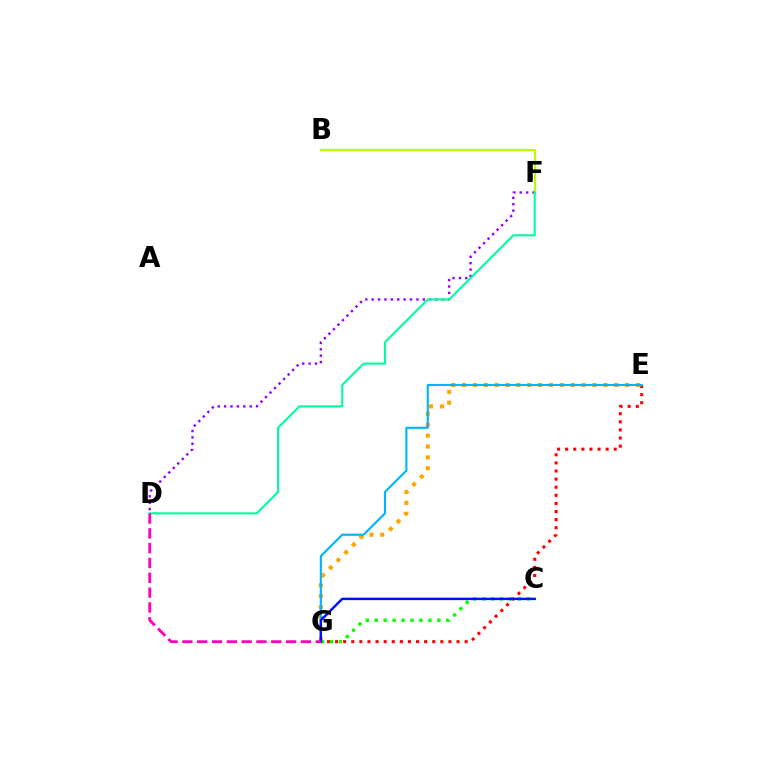{('E', 'G'): [{'color': '#ff0000', 'line_style': 'dotted', 'thickness': 2.2}, {'color': '#ffa500', 'line_style': 'dotted', 'thickness': 2.95}, {'color': '#00b5ff', 'line_style': 'solid', 'thickness': 1.54}], ('D', 'F'): [{'color': '#9b00ff', 'line_style': 'dotted', 'thickness': 1.74}, {'color': '#00ff9d', 'line_style': 'solid', 'thickness': 1.52}], ('B', 'F'): [{'color': '#b3ff00', 'line_style': 'solid', 'thickness': 1.54}], ('C', 'G'): [{'color': '#08ff00', 'line_style': 'dotted', 'thickness': 2.43}, {'color': '#0010ff', 'line_style': 'solid', 'thickness': 1.77}], ('D', 'G'): [{'color': '#ff00bd', 'line_style': 'dashed', 'thickness': 2.01}]}